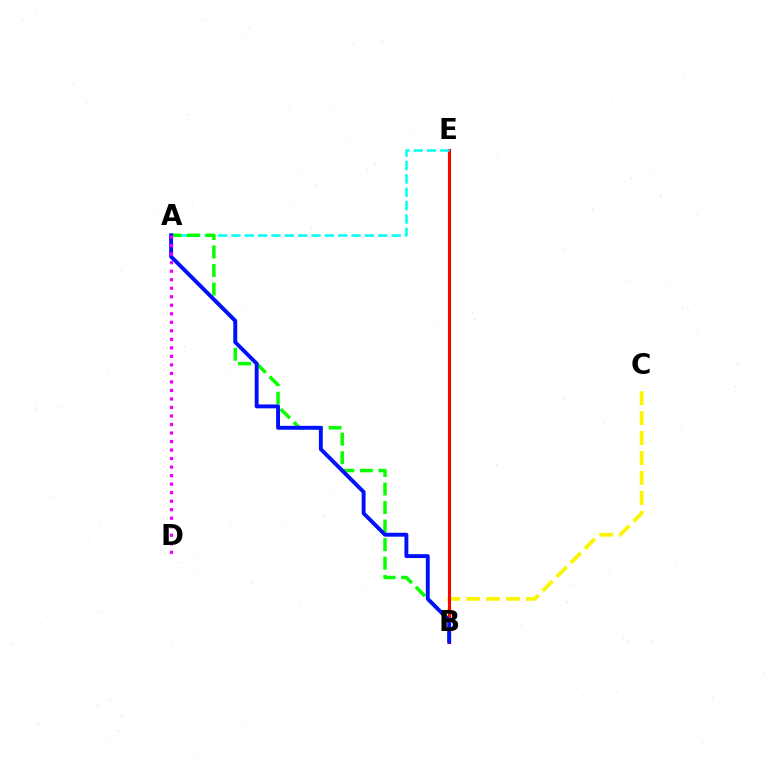{('B', 'C'): [{'color': '#fcf500', 'line_style': 'dashed', 'thickness': 2.71}], ('B', 'E'): [{'color': '#ff0000', 'line_style': 'solid', 'thickness': 2.24}], ('A', 'E'): [{'color': '#00fff6', 'line_style': 'dashed', 'thickness': 1.81}], ('A', 'B'): [{'color': '#08ff00', 'line_style': 'dashed', 'thickness': 2.52}, {'color': '#0010ff', 'line_style': 'solid', 'thickness': 2.8}], ('A', 'D'): [{'color': '#ee00ff', 'line_style': 'dotted', 'thickness': 2.31}]}